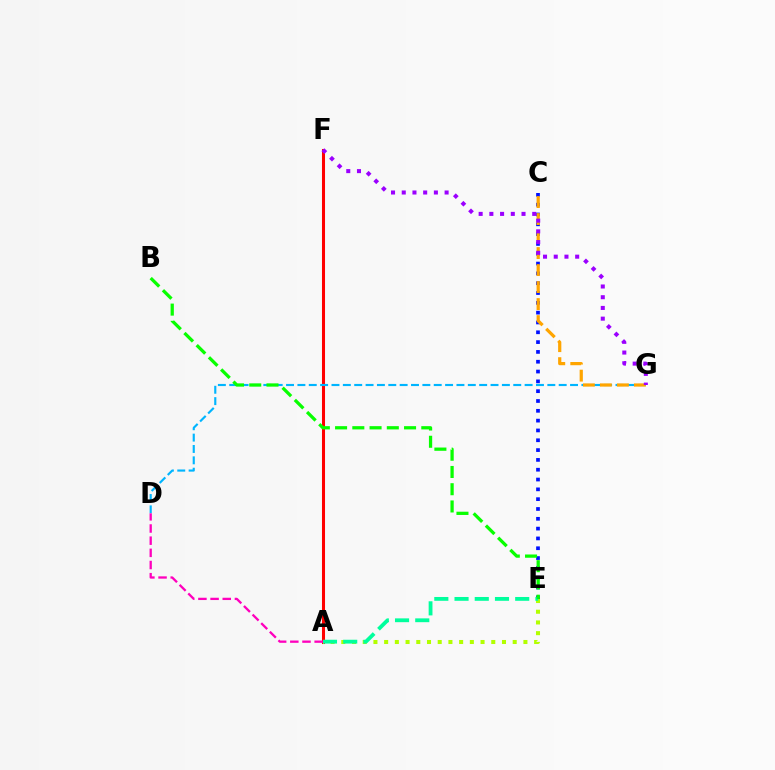{('A', 'F'): [{'color': '#ff0000', 'line_style': 'solid', 'thickness': 2.19}], ('C', 'E'): [{'color': '#0010ff', 'line_style': 'dotted', 'thickness': 2.67}], ('D', 'G'): [{'color': '#00b5ff', 'line_style': 'dashed', 'thickness': 1.54}], ('C', 'G'): [{'color': '#ffa500', 'line_style': 'dashed', 'thickness': 2.31}], ('A', 'E'): [{'color': '#b3ff00', 'line_style': 'dotted', 'thickness': 2.91}, {'color': '#00ff9d', 'line_style': 'dashed', 'thickness': 2.75}], ('B', 'E'): [{'color': '#08ff00', 'line_style': 'dashed', 'thickness': 2.34}], ('A', 'D'): [{'color': '#ff00bd', 'line_style': 'dashed', 'thickness': 1.65}], ('F', 'G'): [{'color': '#9b00ff', 'line_style': 'dotted', 'thickness': 2.91}]}